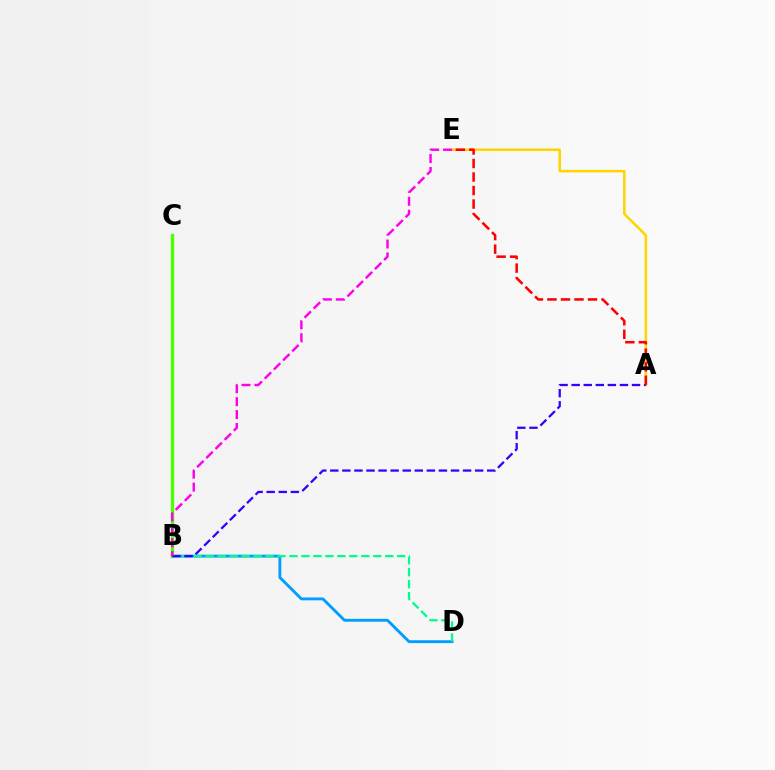{('A', 'E'): [{'color': '#ffd500', 'line_style': 'solid', 'thickness': 1.83}, {'color': '#ff0000', 'line_style': 'dashed', 'thickness': 1.84}], ('B', 'D'): [{'color': '#009eff', 'line_style': 'solid', 'thickness': 2.07}, {'color': '#00ff86', 'line_style': 'dashed', 'thickness': 1.63}], ('B', 'C'): [{'color': '#4fff00', 'line_style': 'solid', 'thickness': 2.38}], ('A', 'B'): [{'color': '#3700ff', 'line_style': 'dashed', 'thickness': 1.64}], ('B', 'E'): [{'color': '#ff00ed', 'line_style': 'dashed', 'thickness': 1.76}]}